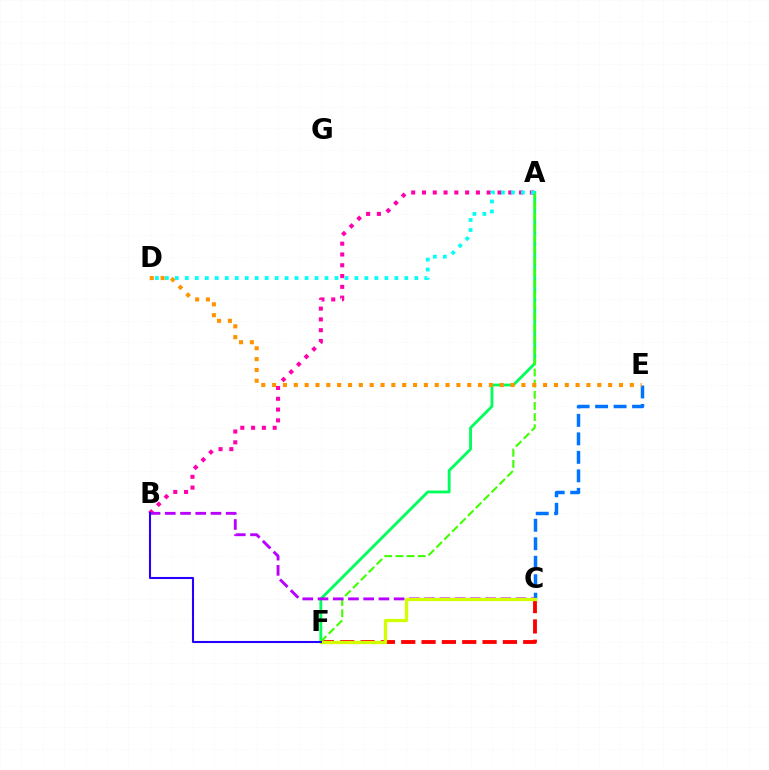{('C', 'F'): [{'color': '#ff0000', 'line_style': 'dashed', 'thickness': 2.76}, {'color': '#d1ff00', 'line_style': 'solid', 'thickness': 2.35}], ('A', 'F'): [{'color': '#00ff5c', 'line_style': 'solid', 'thickness': 2.05}, {'color': '#3dff00', 'line_style': 'dashed', 'thickness': 1.51}], ('C', 'E'): [{'color': '#0074ff', 'line_style': 'dashed', 'thickness': 2.51}], ('A', 'B'): [{'color': '#ff00ac', 'line_style': 'dotted', 'thickness': 2.93}], ('D', 'E'): [{'color': '#ff9400', 'line_style': 'dotted', 'thickness': 2.94}], ('A', 'D'): [{'color': '#00fff6', 'line_style': 'dotted', 'thickness': 2.71}], ('B', 'C'): [{'color': '#b900ff', 'line_style': 'dashed', 'thickness': 2.07}], ('B', 'F'): [{'color': '#2500ff', 'line_style': 'solid', 'thickness': 1.5}]}